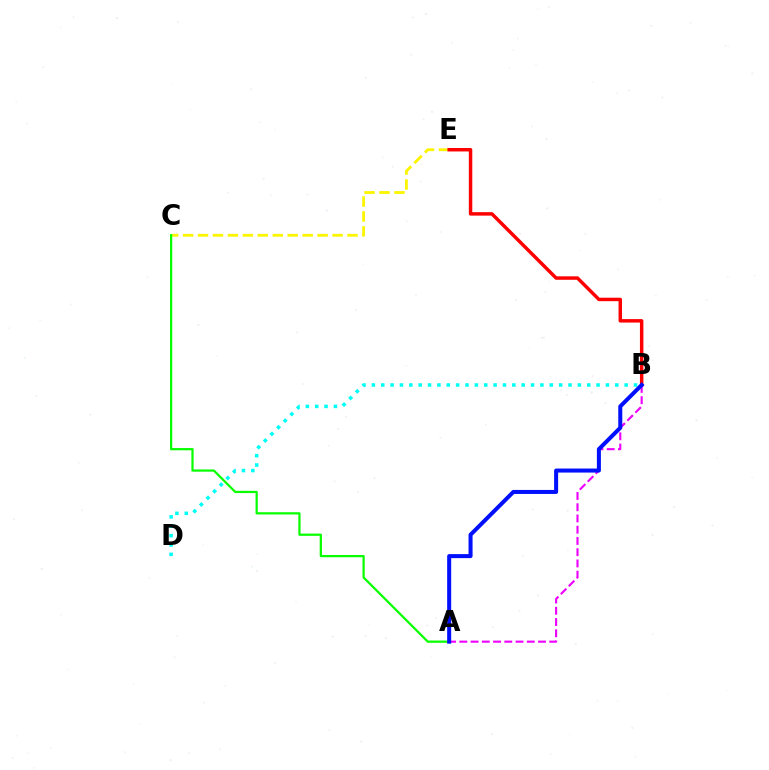{('B', 'D'): [{'color': '#00fff6', 'line_style': 'dotted', 'thickness': 2.54}], ('C', 'E'): [{'color': '#fcf500', 'line_style': 'dashed', 'thickness': 2.03}], ('A', 'C'): [{'color': '#08ff00', 'line_style': 'solid', 'thickness': 1.61}], ('A', 'B'): [{'color': '#ee00ff', 'line_style': 'dashed', 'thickness': 1.53}, {'color': '#0010ff', 'line_style': 'solid', 'thickness': 2.9}], ('B', 'E'): [{'color': '#ff0000', 'line_style': 'solid', 'thickness': 2.49}]}